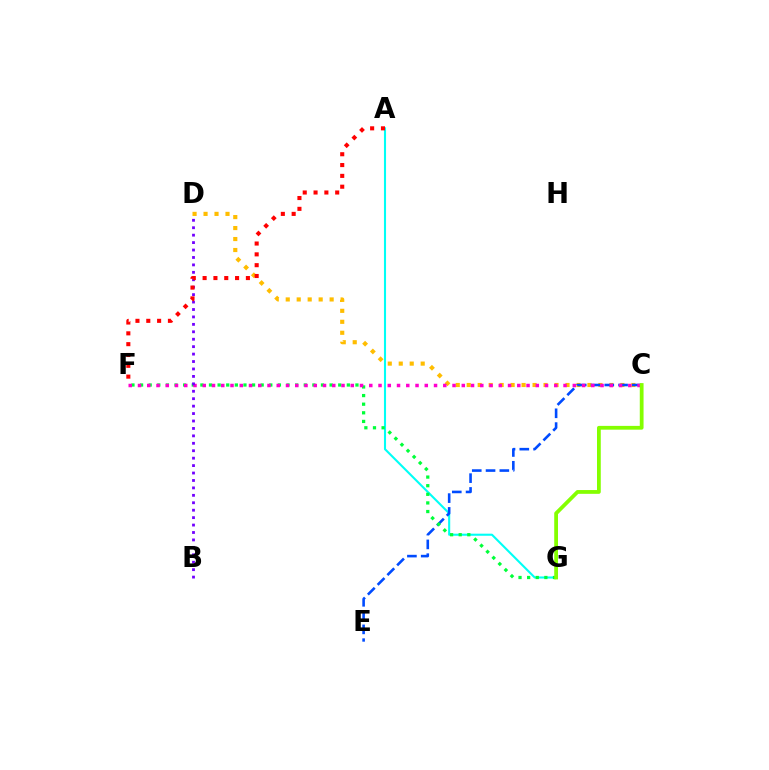{('C', 'D'): [{'color': '#ffbd00', 'line_style': 'dotted', 'thickness': 2.98}], ('A', 'G'): [{'color': '#00fff6', 'line_style': 'solid', 'thickness': 1.51}], ('C', 'E'): [{'color': '#004bff', 'line_style': 'dashed', 'thickness': 1.87}], ('F', 'G'): [{'color': '#00ff39', 'line_style': 'dotted', 'thickness': 2.34}], ('C', 'F'): [{'color': '#ff00cf', 'line_style': 'dotted', 'thickness': 2.51}], ('B', 'D'): [{'color': '#7200ff', 'line_style': 'dotted', 'thickness': 2.02}], ('A', 'F'): [{'color': '#ff0000', 'line_style': 'dotted', 'thickness': 2.94}], ('C', 'G'): [{'color': '#84ff00', 'line_style': 'solid', 'thickness': 2.72}]}